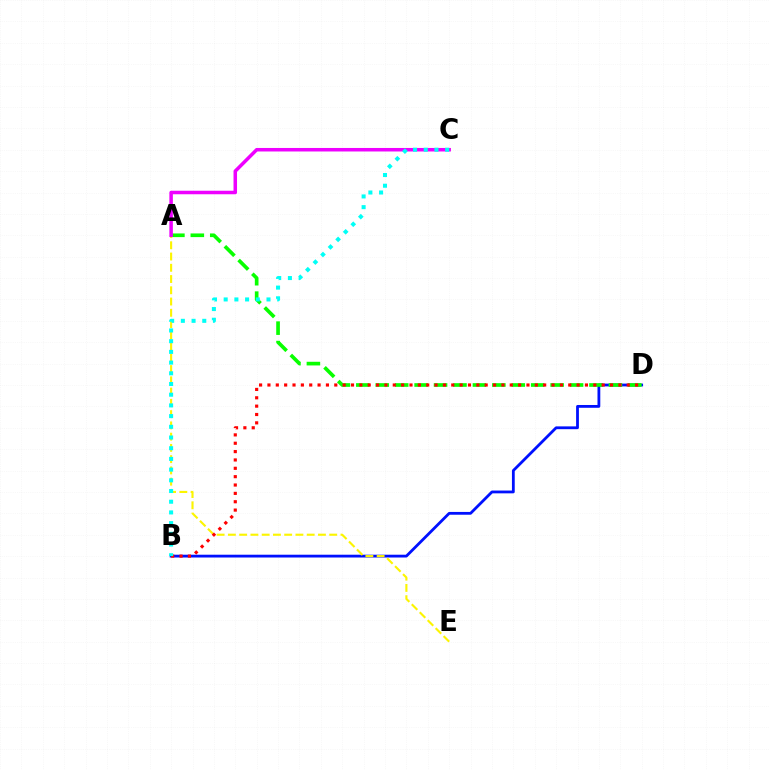{('B', 'D'): [{'color': '#0010ff', 'line_style': 'solid', 'thickness': 2.01}, {'color': '#ff0000', 'line_style': 'dotted', 'thickness': 2.27}], ('A', 'D'): [{'color': '#08ff00', 'line_style': 'dashed', 'thickness': 2.64}], ('A', 'E'): [{'color': '#fcf500', 'line_style': 'dashed', 'thickness': 1.53}], ('A', 'C'): [{'color': '#ee00ff', 'line_style': 'solid', 'thickness': 2.53}], ('B', 'C'): [{'color': '#00fff6', 'line_style': 'dotted', 'thickness': 2.91}]}